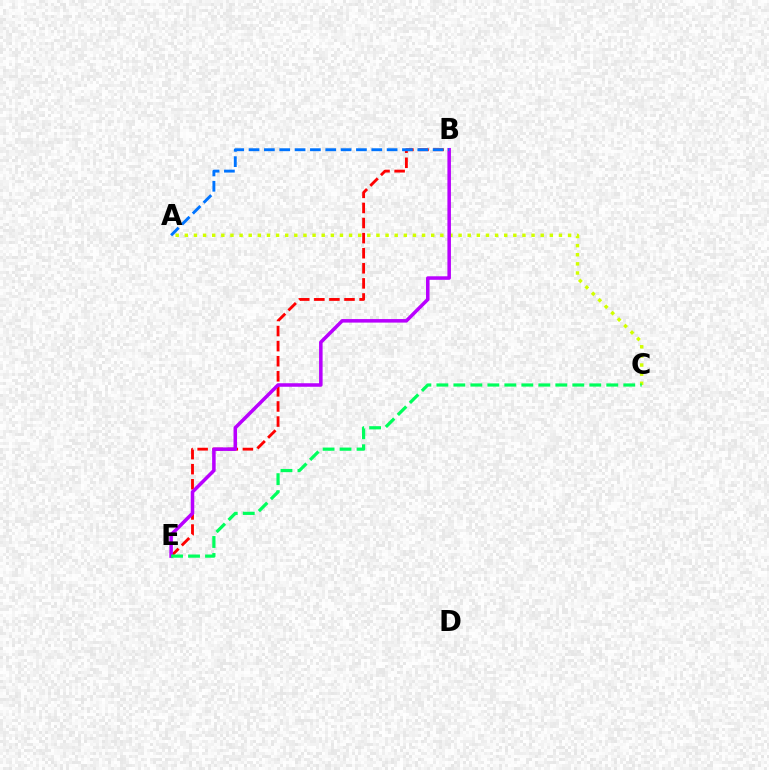{('B', 'E'): [{'color': '#ff0000', 'line_style': 'dashed', 'thickness': 2.05}, {'color': '#b900ff', 'line_style': 'solid', 'thickness': 2.54}], ('A', 'C'): [{'color': '#d1ff00', 'line_style': 'dotted', 'thickness': 2.48}], ('A', 'B'): [{'color': '#0074ff', 'line_style': 'dashed', 'thickness': 2.08}], ('C', 'E'): [{'color': '#00ff5c', 'line_style': 'dashed', 'thickness': 2.31}]}